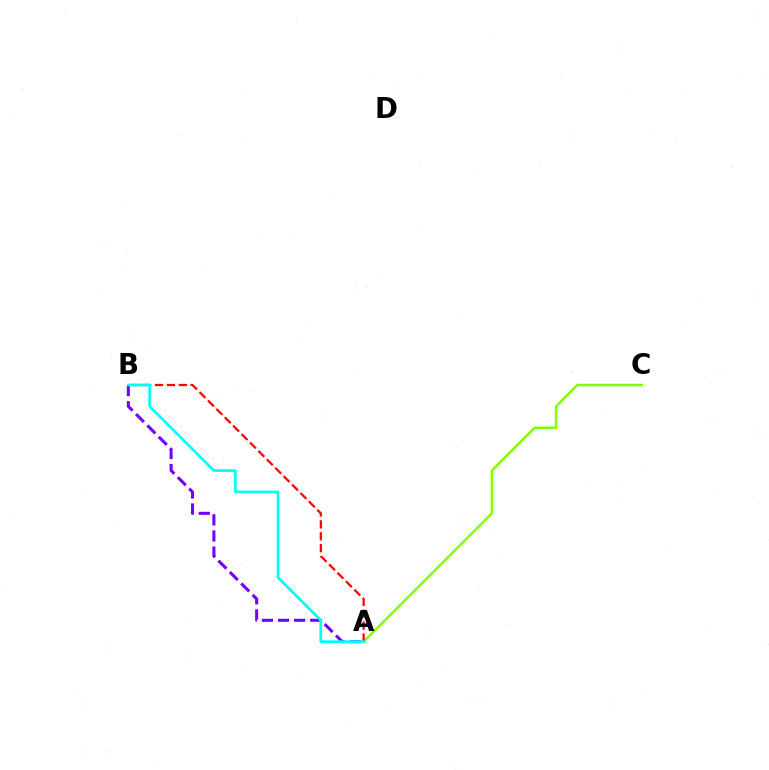{('A', 'C'): [{'color': '#84ff00', 'line_style': 'solid', 'thickness': 1.81}], ('A', 'B'): [{'color': '#7200ff', 'line_style': 'dashed', 'thickness': 2.19}, {'color': '#ff0000', 'line_style': 'dashed', 'thickness': 1.62}, {'color': '#00fff6', 'line_style': 'solid', 'thickness': 1.94}]}